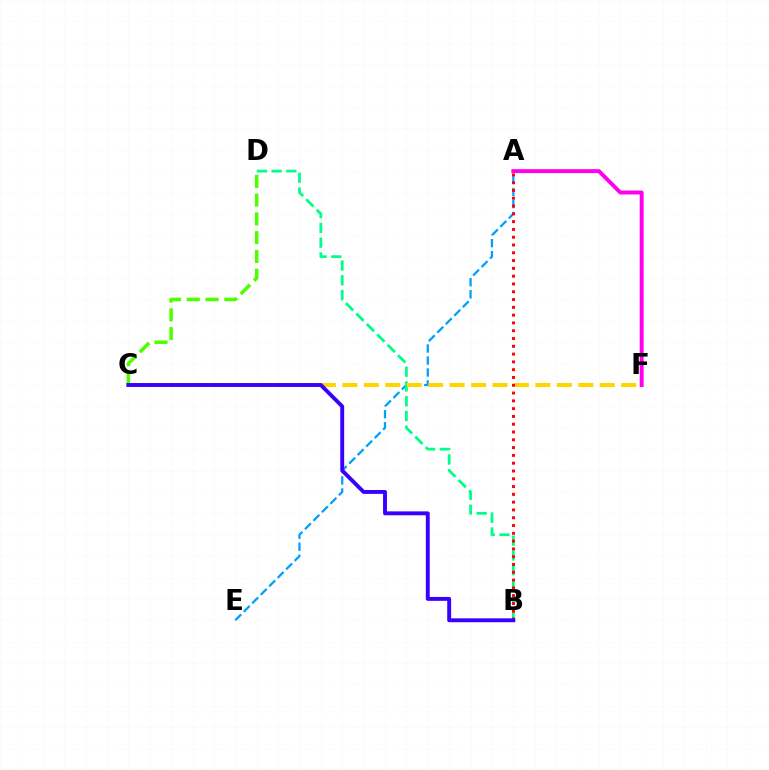{('A', 'E'): [{'color': '#009eff', 'line_style': 'dashed', 'thickness': 1.63}], ('B', 'D'): [{'color': '#00ff86', 'line_style': 'dashed', 'thickness': 2.0}], ('C', 'F'): [{'color': '#ffd500', 'line_style': 'dashed', 'thickness': 2.91}], ('A', 'B'): [{'color': '#ff0000', 'line_style': 'dotted', 'thickness': 2.12}], ('C', 'D'): [{'color': '#4fff00', 'line_style': 'dashed', 'thickness': 2.55}], ('B', 'C'): [{'color': '#3700ff', 'line_style': 'solid', 'thickness': 2.8}], ('A', 'F'): [{'color': '#ff00ed', 'line_style': 'solid', 'thickness': 2.83}]}